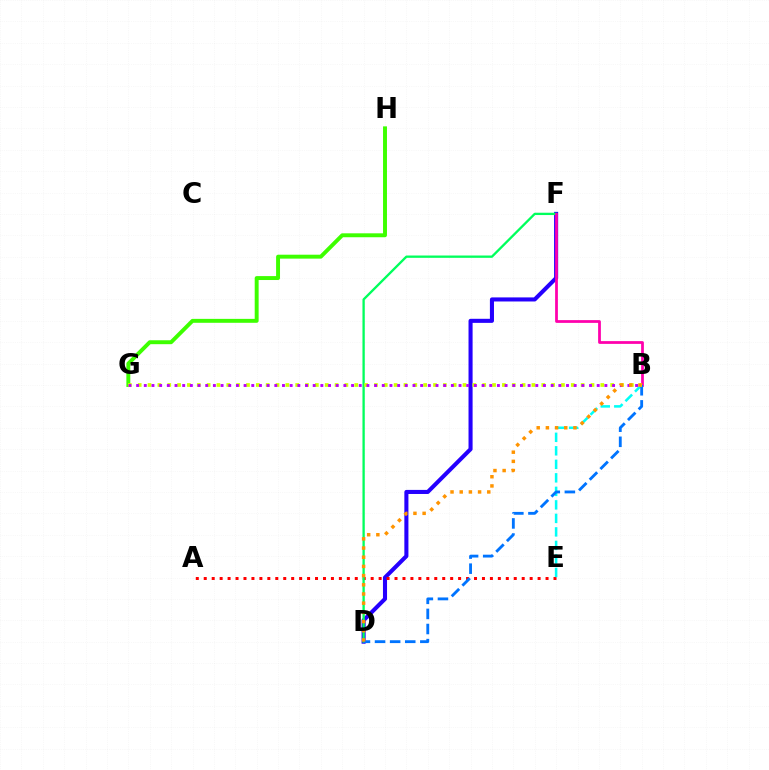{('D', 'F'): [{'color': '#2500ff', 'line_style': 'solid', 'thickness': 2.93}, {'color': '#00ff5c', 'line_style': 'solid', 'thickness': 1.67}], ('A', 'E'): [{'color': '#ff0000', 'line_style': 'dotted', 'thickness': 2.16}], ('B', 'E'): [{'color': '#00fff6', 'line_style': 'dashed', 'thickness': 1.84}], ('B', 'F'): [{'color': '#ff00ac', 'line_style': 'solid', 'thickness': 1.99}], ('G', 'H'): [{'color': '#3dff00', 'line_style': 'solid', 'thickness': 2.83}], ('B', 'D'): [{'color': '#0074ff', 'line_style': 'dashed', 'thickness': 2.05}, {'color': '#ff9400', 'line_style': 'dotted', 'thickness': 2.5}], ('B', 'G'): [{'color': '#d1ff00', 'line_style': 'dotted', 'thickness': 2.67}, {'color': '#b900ff', 'line_style': 'dotted', 'thickness': 2.09}]}